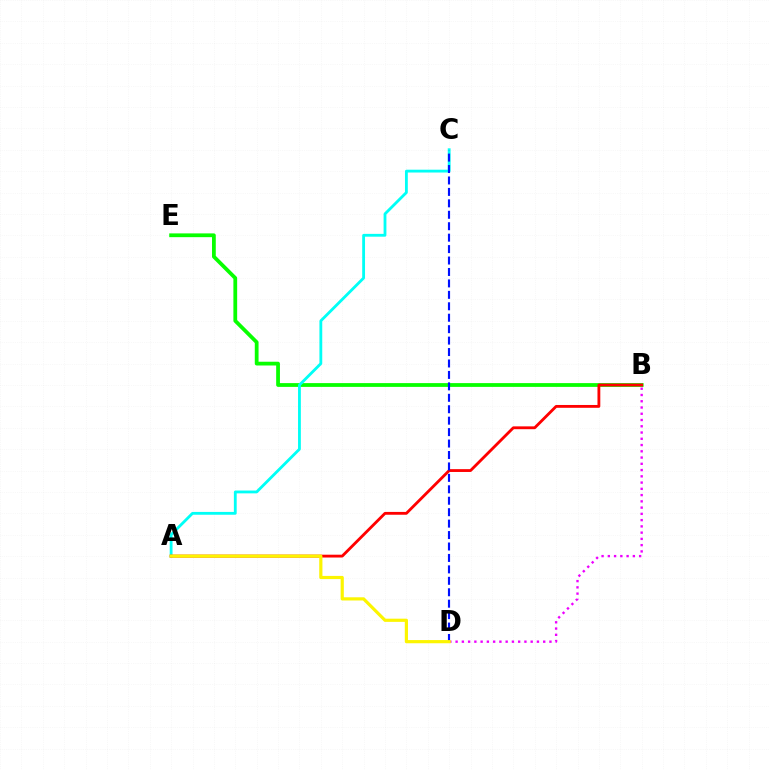{('B', 'E'): [{'color': '#08ff00', 'line_style': 'solid', 'thickness': 2.72}], ('A', 'C'): [{'color': '#00fff6', 'line_style': 'solid', 'thickness': 2.03}], ('A', 'B'): [{'color': '#ff0000', 'line_style': 'solid', 'thickness': 2.04}], ('C', 'D'): [{'color': '#0010ff', 'line_style': 'dashed', 'thickness': 1.55}], ('B', 'D'): [{'color': '#ee00ff', 'line_style': 'dotted', 'thickness': 1.7}], ('A', 'D'): [{'color': '#fcf500', 'line_style': 'solid', 'thickness': 2.29}]}